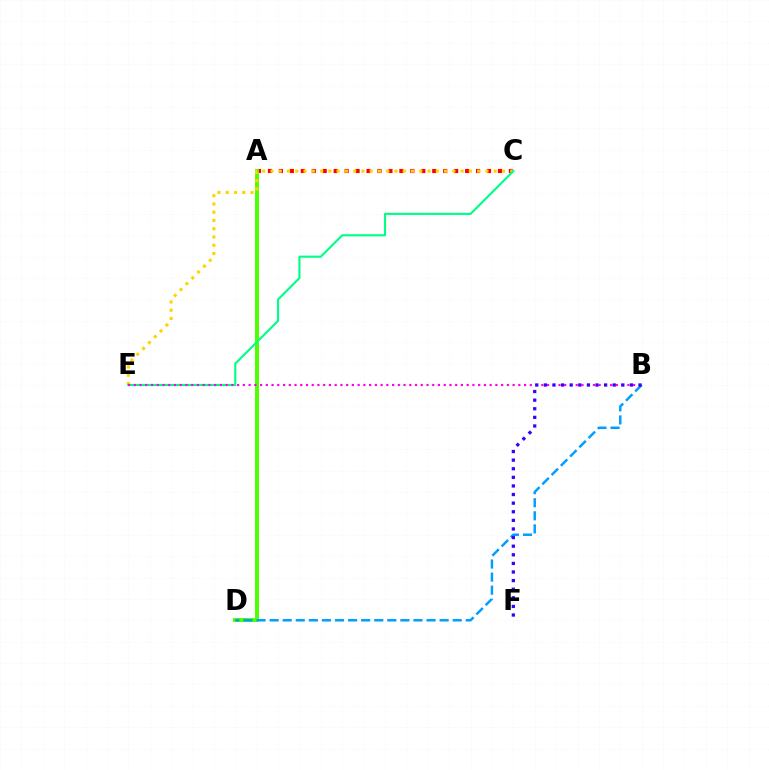{('A', 'C'): [{'color': '#ff0000', 'line_style': 'dotted', 'thickness': 2.98}], ('A', 'D'): [{'color': '#4fff00', 'line_style': 'solid', 'thickness': 2.84}], ('B', 'D'): [{'color': '#009eff', 'line_style': 'dashed', 'thickness': 1.78}], ('C', 'E'): [{'color': '#ffd500', 'line_style': 'dotted', 'thickness': 2.25}, {'color': '#00ff86', 'line_style': 'solid', 'thickness': 1.53}], ('B', 'E'): [{'color': '#ff00ed', 'line_style': 'dotted', 'thickness': 1.56}], ('B', 'F'): [{'color': '#3700ff', 'line_style': 'dotted', 'thickness': 2.34}]}